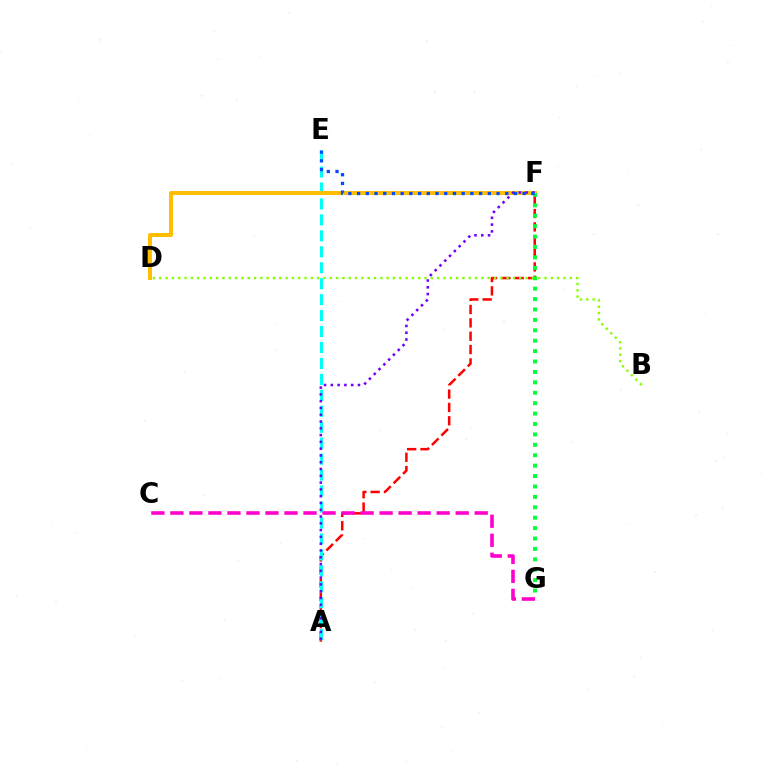{('A', 'F'): [{'color': '#ff0000', 'line_style': 'dashed', 'thickness': 1.81}, {'color': '#7200ff', 'line_style': 'dotted', 'thickness': 1.84}], ('A', 'E'): [{'color': '#00fff6', 'line_style': 'dashed', 'thickness': 2.17}], ('B', 'D'): [{'color': '#84ff00', 'line_style': 'dotted', 'thickness': 1.72}], ('C', 'G'): [{'color': '#ff00cf', 'line_style': 'dashed', 'thickness': 2.58}], ('D', 'F'): [{'color': '#ffbd00', 'line_style': 'solid', 'thickness': 2.85}], ('F', 'G'): [{'color': '#00ff39', 'line_style': 'dotted', 'thickness': 2.83}], ('E', 'F'): [{'color': '#004bff', 'line_style': 'dotted', 'thickness': 2.37}]}